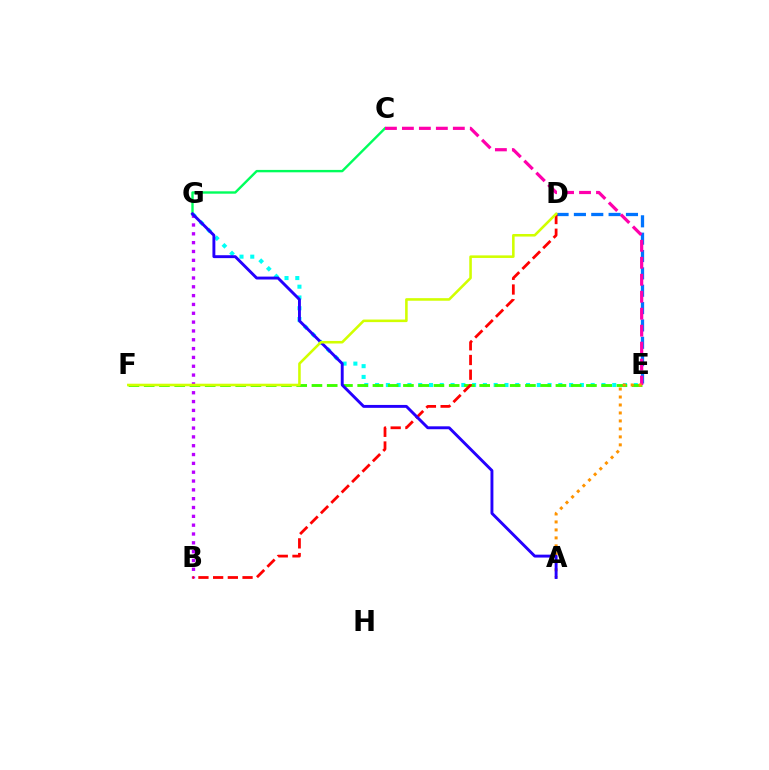{('E', 'G'): [{'color': '#00fff6', 'line_style': 'dotted', 'thickness': 2.93}], ('B', 'G'): [{'color': '#b900ff', 'line_style': 'dotted', 'thickness': 2.4}], ('E', 'F'): [{'color': '#3dff00', 'line_style': 'dashed', 'thickness': 2.07}], ('C', 'G'): [{'color': '#00ff5c', 'line_style': 'solid', 'thickness': 1.72}], ('D', 'E'): [{'color': '#0074ff', 'line_style': 'dashed', 'thickness': 2.36}], ('C', 'E'): [{'color': '#ff00ac', 'line_style': 'dashed', 'thickness': 2.31}], ('B', 'D'): [{'color': '#ff0000', 'line_style': 'dashed', 'thickness': 2.0}], ('A', 'E'): [{'color': '#ff9400', 'line_style': 'dotted', 'thickness': 2.17}], ('A', 'G'): [{'color': '#2500ff', 'line_style': 'solid', 'thickness': 2.09}], ('D', 'F'): [{'color': '#d1ff00', 'line_style': 'solid', 'thickness': 1.85}]}